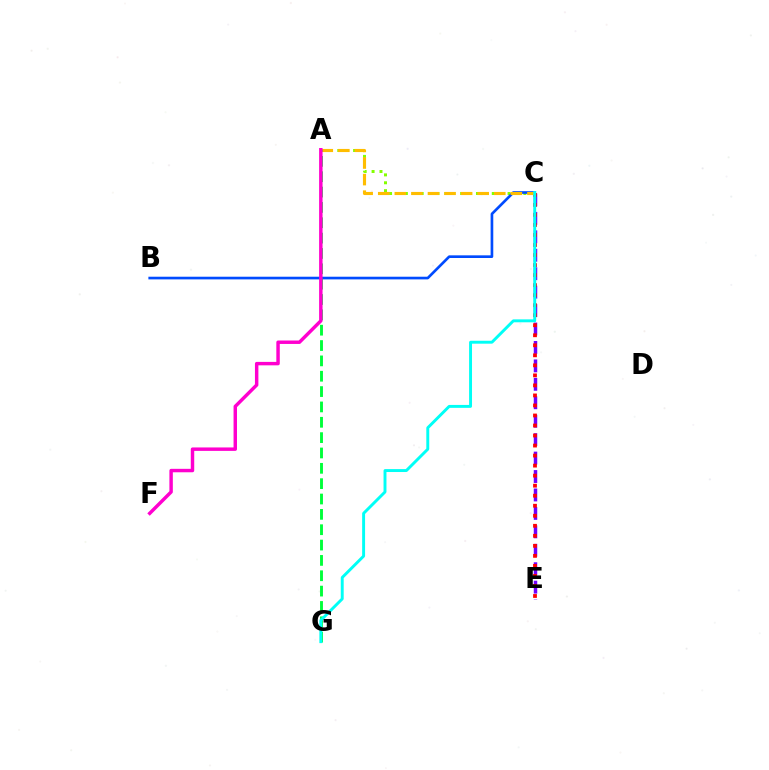{('A', 'C'): [{'color': '#84ff00', 'line_style': 'dotted', 'thickness': 2.15}, {'color': '#ffbd00', 'line_style': 'dashed', 'thickness': 2.25}], ('B', 'C'): [{'color': '#004bff', 'line_style': 'solid', 'thickness': 1.92}], ('C', 'E'): [{'color': '#7200ff', 'line_style': 'dashed', 'thickness': 2.5}, {'color': '#ff0000', 'line_style': 'dotted', 'thickness': 2.72}], ('A', 'G'): [{'color': '#00ff39', 'line_style': 'dashed', 'thickness': 2.08}], ('A', 'F'): [{'color': '#ff00cf', 'line_style': 'solid', 'thickness': 2.48}], ('C', 'G'): [{'color': '#00fff6', 'line_style': 'solid', 'thickness': 2.1}]}